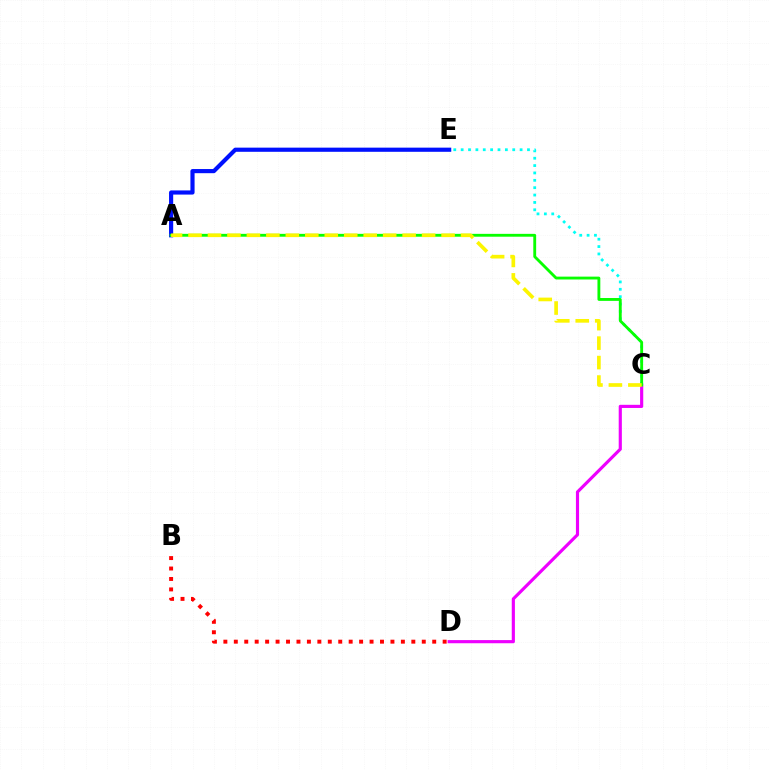{('C', 'D'): [{'color': '#ee00ff', 'line_style': 'solid', 'thickness': 2.27}], ('C', 'E'): [{'color': '#00fff6', 'line_style': 'dotted', 'thickness': 2.0}], ('A', 'E'): [{'color': '#0010ff', 'line_style': 'solid', 'thickness': 2.99}], ('A', 'C'): [{'color': '#08ff00', 'line_style': 'solid', 'thickness': 2.05}, {'color': '#fcf500', 'line_style': 'dashed', 'thickness': 2.64}], ('B', 'D'): [{'color': '#ff0000', 'line_style': 'dotted', 'thickness': 2.84}]}